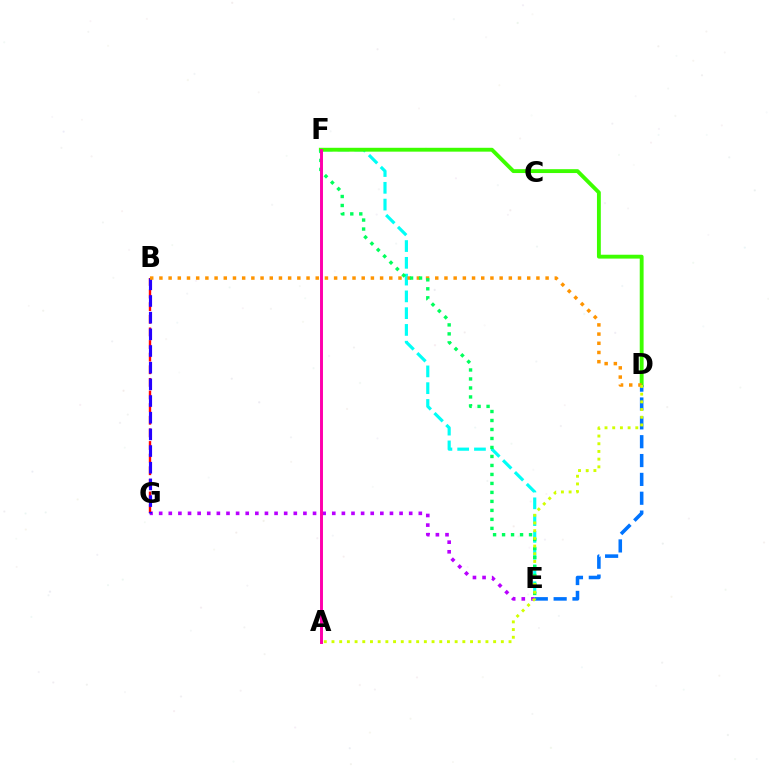{('E', 'F'): [{'color': '#00fff6', 'line_style': 'dashed', 'thickness': 2.28}, {'color': '#00ff5c', 'line_style': 'dotted', 'thickness': 2.44}], ('E', 'G'): [{'color': '#b900ff', 'line_style': 'dotted', 'thickness': 2.61}], ('D', 'F'): [{'color': '#3dff00', 'line_style': 'solid', 'thickness': 2.78}], ('B', 'G'): [{'color': '#ff0000', 'line_style': 'dashed', 'thickness': 1.71}, {'color': '#2500ff', 'line_style': 'dashed', 'thickness': 2.27}], ('D', 'E'): [{'color': '#0074ff', 'line_style': 'dashed', 'thickness': 2.56}], ('B', 'D'): [{'color': '#ff9400', 'line_style': 'dotted', 'thickness': 2.5}], ('A', 'F'): [{'color': '#ff00ac', 'line_style': 'solid', 'thickness': 2.12}], ('A', 'D'): [{'color': '#d1ff00', 'line_style': 'dotted', 'thickness': 2.09}]}